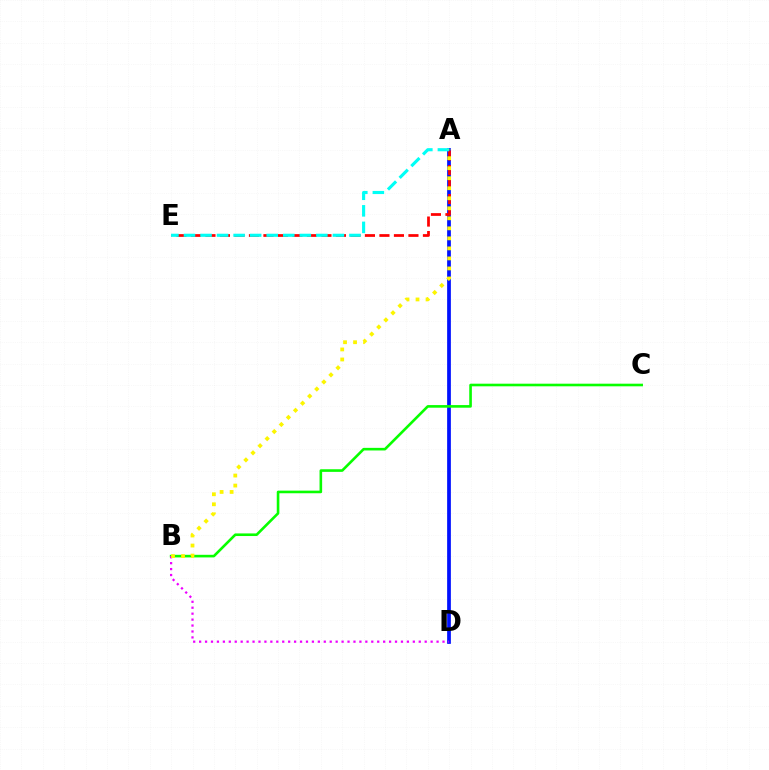{('A', 'D'): [{'color': '#0010ff', 'line_style': 'solid', 'thickness': 2.68}], ('A', 'E'): [{'color': '#ff0000', 'line_style': 'dashed', 'thickness': 1.97}, {'color': '#00fff6', 'line_style': 'dashed', 'thickness': 2.25}], ('B', 'C'): [{'color': '#08ff00', 'line_style': 'solid', 'thickness': 1.88}], ('B', 'D'): [{'color': '#ee00ff', 'line_style': 'dotted', 'thickness': 1.61}], ('A', 'B'): [{'color': '#fcf500', 'line_style': 'dotted', 'thickness': 2.72}]}